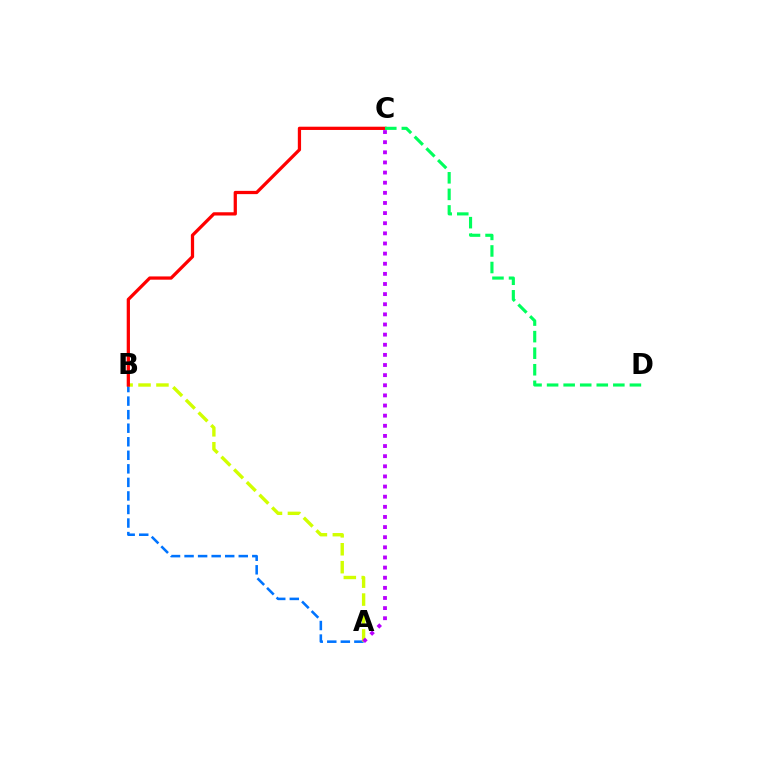{('A', 'B'): [{'color': '#0074ff', 'line_style': 'dashed', 'thickness': 1.84}, {'color': '#d1ff00', 'line_style': 'dashed', 'thickness': 2.43}], ('B', 'C'): [{'color': '#ff0000', 'line_style': 'solid', 'thickness': 2.34}], ('C', 'D'): [{'color': '#00ff5c', 'line_style': 'dashed', 'thickness': 2.25}], ('A', 'C'): [{'color': '#b900ff', 'line_style': 'dotted', 'thickness': 2.75}]}